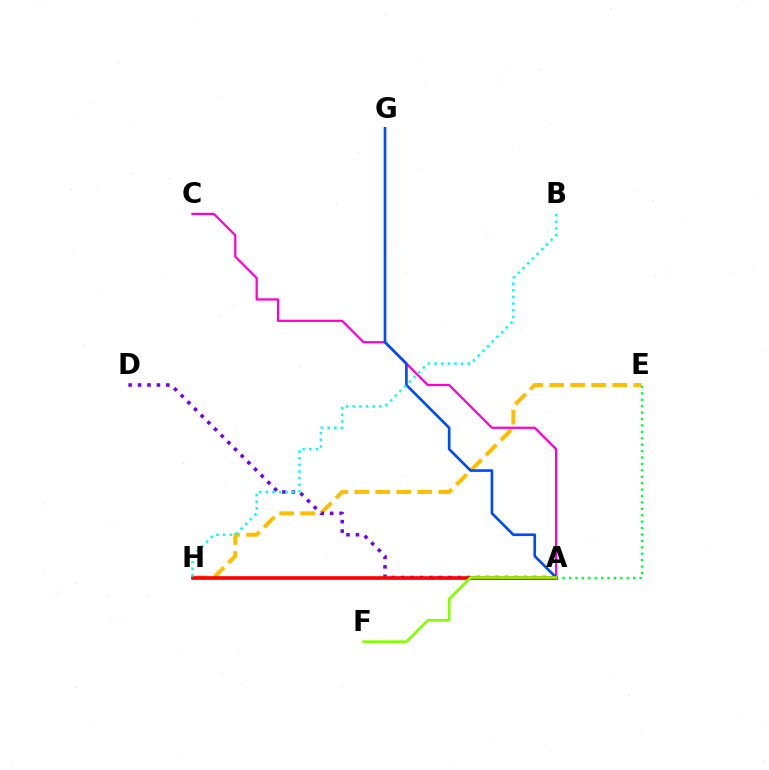{('E', 'H'): [{'color': '#ffbd00', 'line_style': 'dashed', 'thickness': 2.85}], ('A', 'D'): [{'color': '#7200ff', 'line_style': 'dotted', 'thickness': 2.56}], ('A', 'E'): [{'color': '#00ff39', 'line_style': 'dotted', 'thickness': 1.74}], ('A', 'C'): [{'color': '#ff00cf', 'line_style': 'solid', 'thickness': 1.61}], ('A', 'G'): [{'color': '#004bff', 'line_style': 'solid', 'thickness': 1.91}], ('A', 'H'): [{'color': '#ff0000', 'line_style': 'solid', 'thickness': 2.63}], ('A', 'F'): [{'color': '#84ff00', 'line_style': 'solid', 'thickness': 1.91}], ('B', 'H'): [{'color': '#00fff6', 'line_style': 'dotted', 'thickness': 1.8}]}